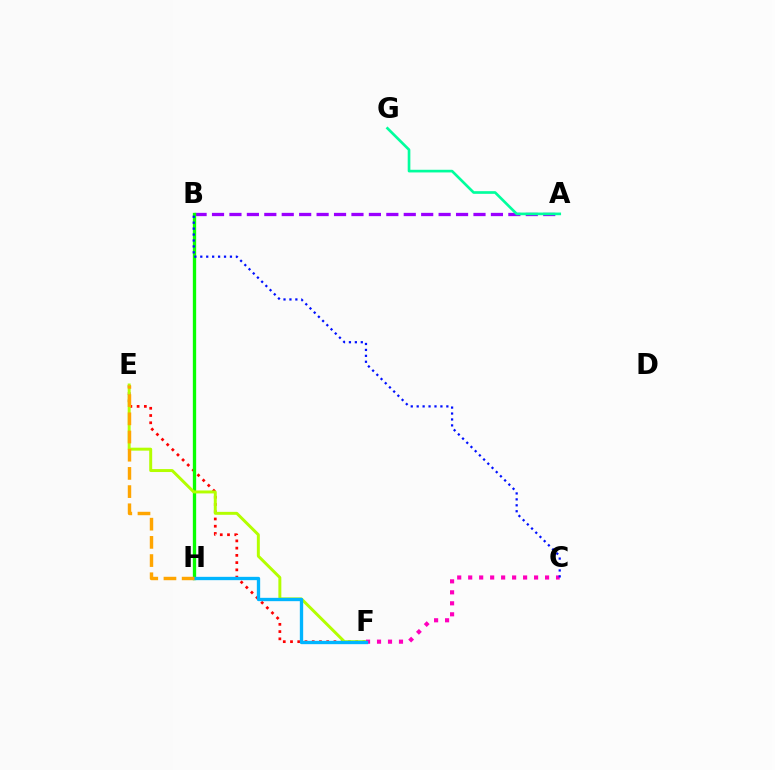{('A', 'B'): [{'color': '#9b00ff', 'line_style': 'dashed', 'thickness': 2.37}], ('A', 'G'): [{'color': '#00ff9d', 'line_style': 'solid', 'thickness': 1.92}], ('E', 'F'): [{'color': '#ff0000', 'line_style': 'dotted', 'thickness': 1.97}, {'color': '#b3ff00', 'line_style': 'solid', 'thickness': 2.13}], ('B', 'H'): [{'color': '#08ff00', 'line_style': 'solid', 'thickness': 2.39}], ('C', 'F'): [{'color': '#ff00bd', 'line_style': 'dotted', 'thickness': 2.98}], ('F', 'H'): [{'color': '#00b5ff', 'line_style': 'solid', 'thickness': 2.4}], ('E', 'H'): [{'color': '#ffa500', 'line_style': 'dashed', 'thickness': 2.47}], ('B', 'C'): [{'color': '#0010ff', 'line_style': 'dotted', 'thickness': 1.61}]}